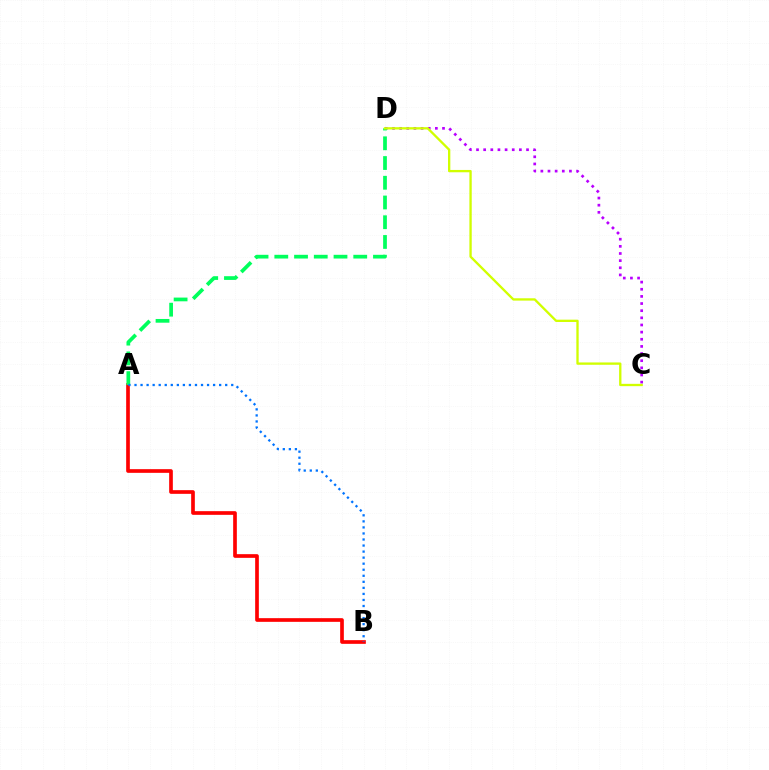{('A', 'B'): [{'color': '#ff0000', 'line_style': 'solid', 'thickness': 2.65}, {'color': '#0074ff', 'line_style': 'dotted', 'thickness': 1.64}], ('C', 'D'): [{'color': '#b900ff', 'line_style': 'dotted', 'thickness': 1.94}, {'color': '#d1ff00', 'line_style': 'solid', 'thickness': 1.67}], ('A', 'D'): [{'color': '#00ff5c', 'line_style': 'dashed', 'thickness': 2.68}]}